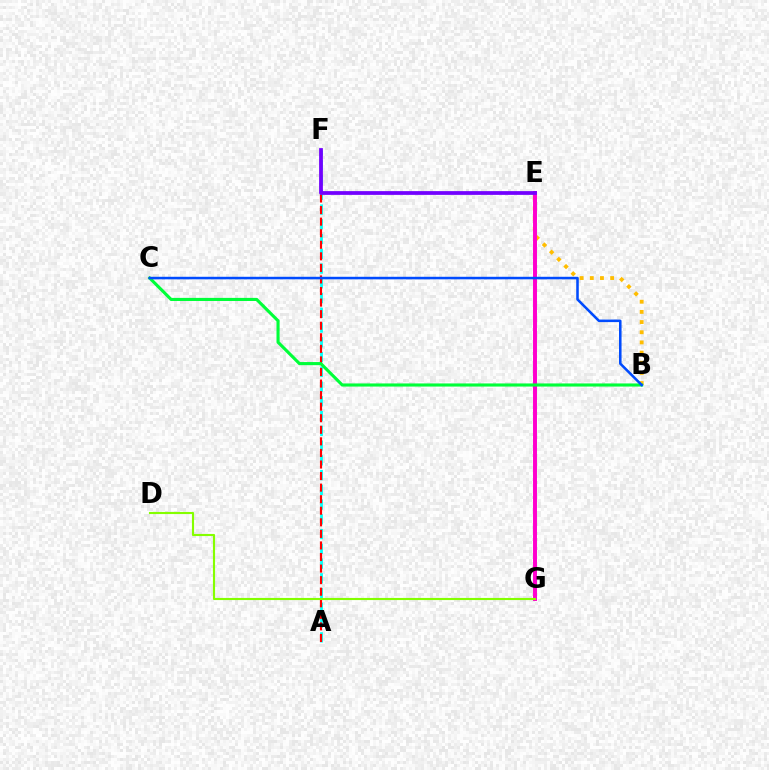{('A', 'F'): [{'color': '#00fff6', 'line_style': 'dashed', 'thickness': 2.0}, {'color': '#ff0000', 'line_style': 'dashed', 'thickness': 1.57}], ('B', 'E'): [{'color': '#ffbd00', 'line_style': 'dotted', 'thickness': 2.76}], ('E', 'G'): [{'color': '#ff00cf', 'line_style': 'solid', 'thickness': 2.85}], ('B', 'C'): [{'color': '#00ff39', 'line_style': 'solid', 'thickness': 2.24}, {'color': '#004bff', 'line_style': 'solid', 'thickness': 1.83}], ('E', 'F'): [{'color': '#7200ff', 'line_style': 'solid', 'thickness': 2.7}], ('D', 'G'): [{'color': '#84ff00', 'line_style': 'solid', 'thickness': 1.54}]}